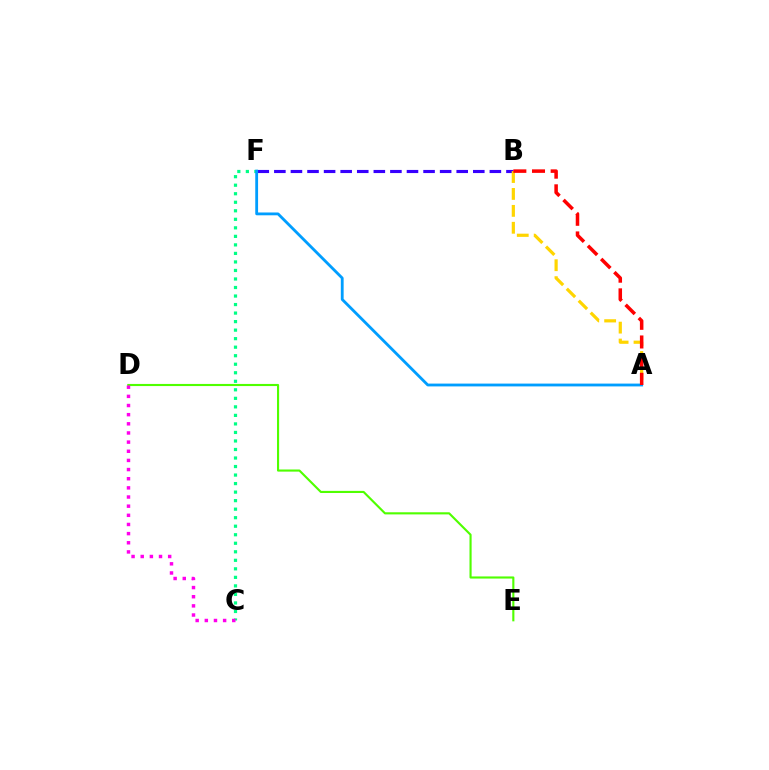{('B', 'F'): [{'color': '#3700ff', 'line_style': 'dashed', 'thickness': 2.25}], ('C', 'F'): [{'color': '#00ff86', 'line_style': 'dotted', 'thickness': 2.32}], ('A', 'F'): [{'color': '#009eff', 'line_style': 'solid', 'thickness': 2.03}], ('A', 'B'): [{'color': '#ffd500', 'line_style': 'dashed', 'thickness': 2.3}, {'color': '#ff0000', 'line_style': 'dashed', 'thickness': 2.53}], ('D', 'E'): [{'color': '#4fff00', 'line_style': 'solid', 'thickness': 1.53}], ('C', 'D'): [{'color': '#ff00ed', 'line_style': 'dotted', 'thickness': 2.49}]}